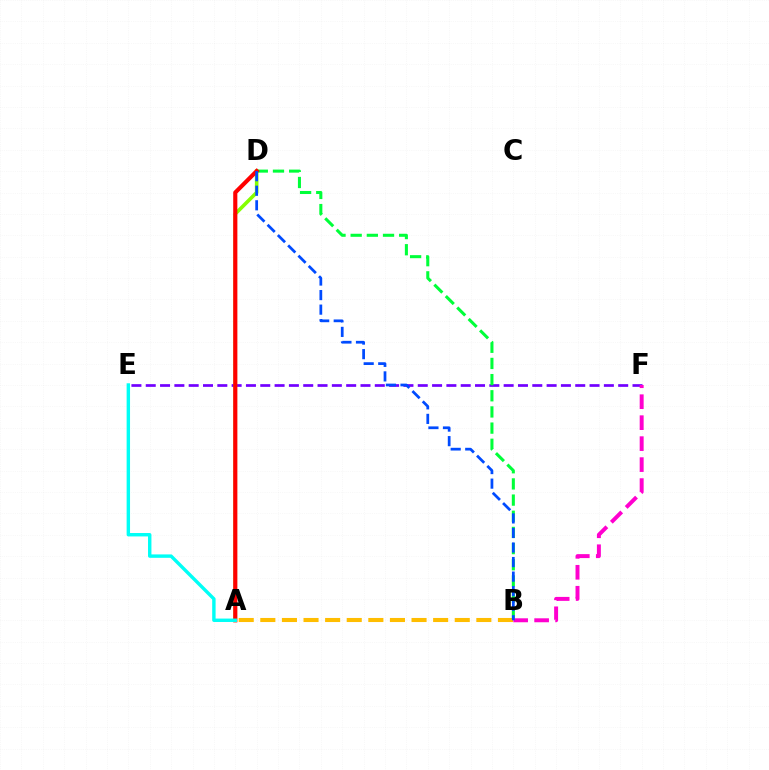{('E', 'F'): [{'color': '#7200ff', 'line_style': 'dashed', 'thickness': 1.94}], ('A', 'B'): [{'color': '#ffbd00', 'line_style': 'dashed', 'thickness': 2.93}], ('A', 'D'): [{'color': '#84ff00', 'line_style': 'solid', 'thickness': 2.6}, {'color': '#ff0000', 'line_style': 'solid', 'thickness': 2.97}], ('B', 'D'): [{'color': '#00ff39', 'line_style': 'dashed', 'thickness': 2.2}, {'color': '#004bff', 'line_style': 'dashed', 'thickness': 1.98}], ('B', 'F'): [{'color': '#ff00cf', 'line_style': 'dashed', 'thickness': 2.85}], ('A', 'E'): [{'color': '#00fff6', 'line_style': 'solid', 'thickness': 2.46}]}